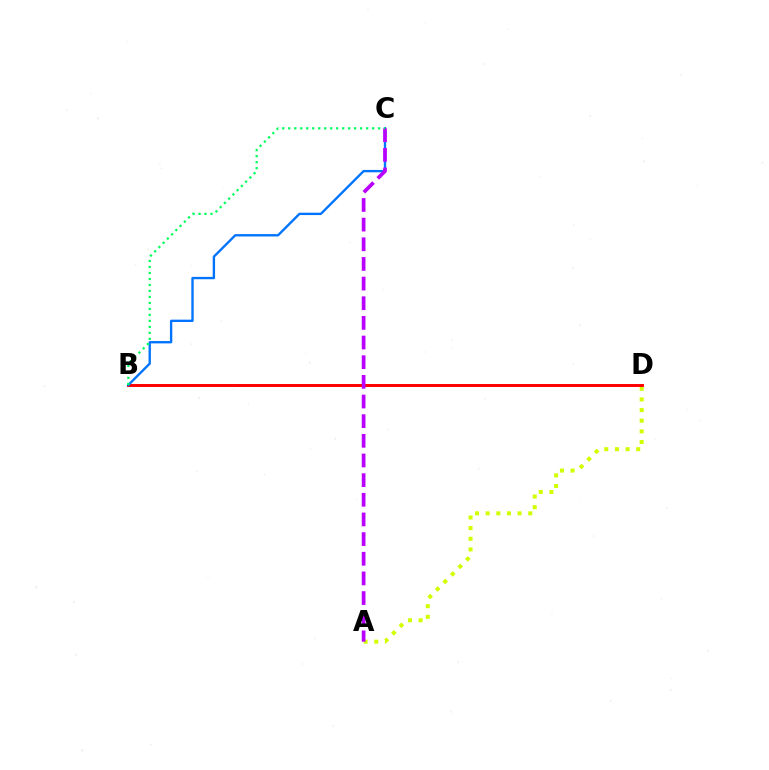{('A', 'D'): [{'color': '#d1ff00', 'line_style': 'dotted', 'thickness': 2.89}], ('B', 'D'): [{'color': '#ff0000', 'line_style': 'solid', 'thickness': 2.12}], ('B', 'C'): [{'color': '#0074ff', 'line_style': 'solid', 'thickness': 1.7}, {'color': '#00ff5c', 'line_style': 'dotted', 'thickness': 1.63}], ('A', 'C'): [{'color': '#b900ff', 'line_style': 'dashed', 'thickness': 2.67}]}